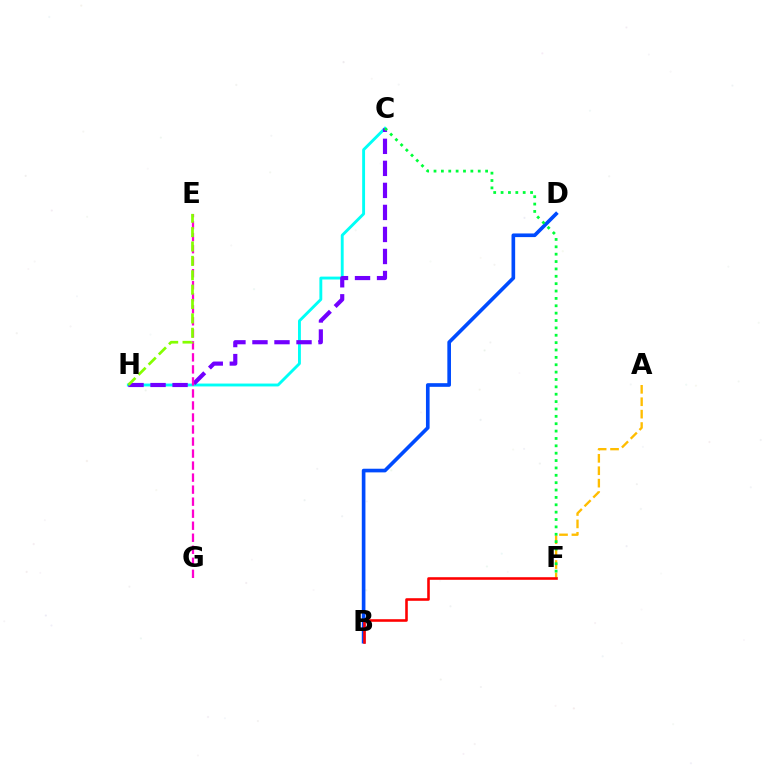{('C', 'H'): [{'color': '#00fff6', 'line_style': 'solid', 'thickness': 2.08}, {'color': '#7200ff', 'line_style': 'dashed', 'thickness': 2.99}], ('A', 'F'): [{'color': '#ffbd00', 'line_style': 'dashed', 'thickness': 1.69}], ('B', 'D'): [{'color': '#004bff', 'line_style': 'solid', 'thickness': 2.63}], ('E', 'G'): [{'color': '#ff00cf', 'line_style': 'dashed', 'thickness': 1.63}], ('C', 'F'): [{'color': '#00ff39', 'line_style': 'dotted', 'thickness': 2.0}], ('E', 'H'): [{'color': '#84ff00', 'line_style': 'dashed', 'thickness': 1.95}], ('B', 'F'): [{'color': '#ff0000', 'line_style': 'solid', 'thickness': 1.86}]}